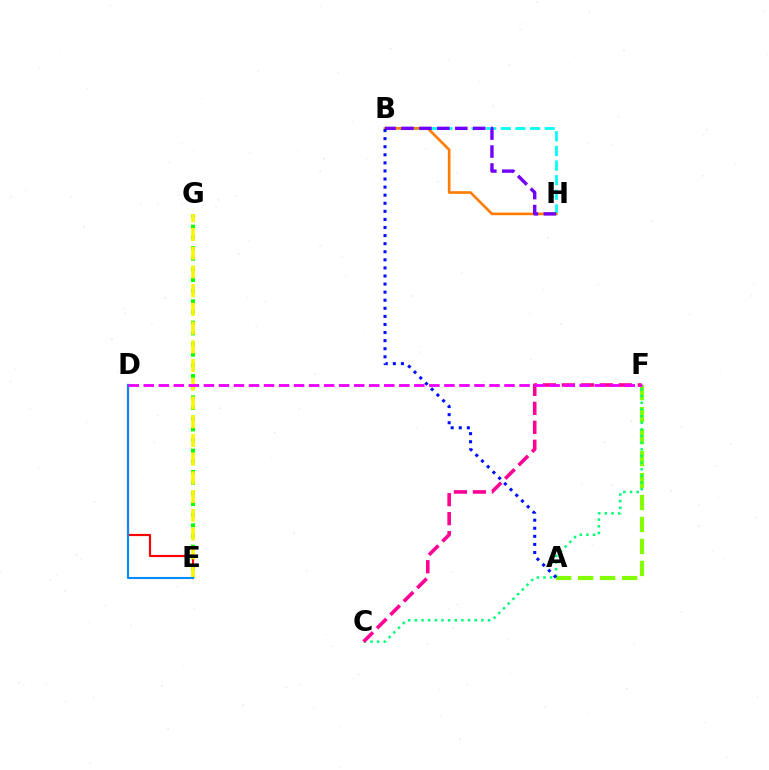{('A', 'F'): [{'color': '#84ff00', 'line_style': 'dashed', 'thickness': 2.99}], ('C', 'F'): [{'color': '#00ff74', 'line_style': 'dotted', 'thickness': 1.81}, {'color': '#ff0094', 'line_style': 'dashed', 'thickness': 2.58}], ('B', 'H'): [{'color': '#00fff6', 'line_style': 'dashed', 'thickness': 1.99}, {'color': '#ff7c00', 'line_style': 'solid', 'thickness': 1.89}, {'color': '#7200ff', 'line_style': 'dashed', 'thickness': 2.44}], ('E', 'G'): [{'color': '#08ff00', 'line_style': 'dotted', 'thickness': 2.9}, {'color': '#fcf500', 'line_style': 'dashed', 'thickness': 2.54}], ('D', 'E'): [{'color': '#ff0000', 'line_style': 'solid', 'thickness': 1.56}, {'color': '#008cff', 'line_style': 'solid', 'thickness': 1.51}], ('A', 'B'): [{'color': '#0010ff', 'line_style': 'dotted', 'thickness': 2.2}], ('D', 'F'): [{'color': '#ee00ff', 'line_style': 'dashed', 'thickness': 2.04}]}